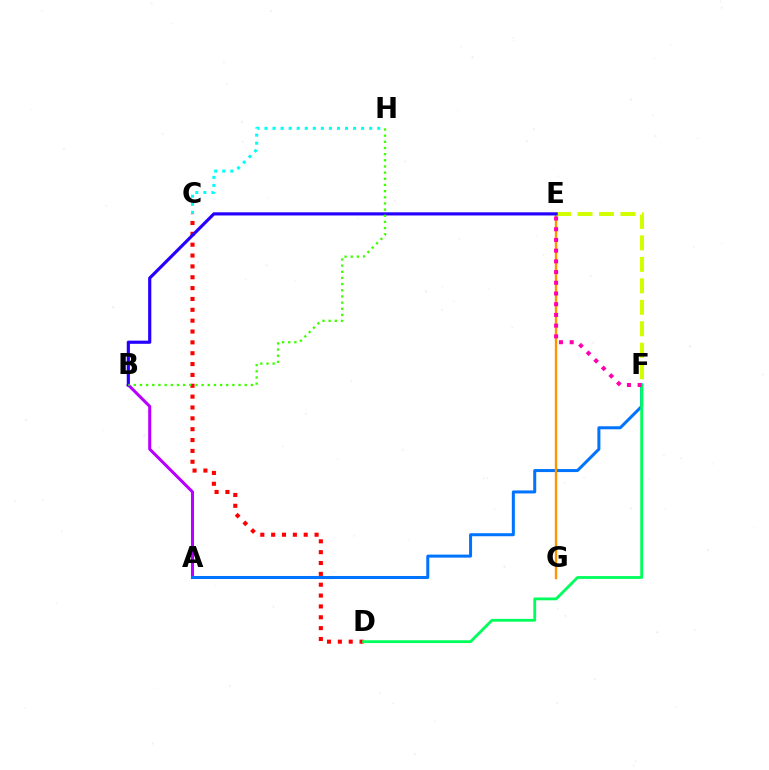{('A', 'B'): [{'color': '#b900ff', 'line_style': 'solid', 'thickness': 2.2}], ('A', 'F'): [{'color': '#0074ff', 'line_style': 'solid', 'thickness': 2.17}], ('E', 'G'): [{'color': '#ff9400', 'line_style': 'solid', 'thickness': 1.71}], ('C', 'H'): [{'color': '#00fff6', 'line_style': 'dotted', 'thickness': 2.19}], ('E', 'F'): [{'color': '#d1ff00', 'line_style': 'dashed', 'thickness': 2.92}, {'color': '#ff00ac', 'line_style': 'dotted', 'thickness': 2.91}], ('C', 'D'): [{'color': '#ff0000', 'line_style': 'dotted', 'thickness': 2.95}], ('D', 'F'): [{'color': '#00ff5c', 'line_style': 'solid', 'thickness': 2.03}], ('B', 'E'): [{'color': '#2500ff', 'line_style': 'solid', 'thickness': 2.28}], ('B', 'H'): [{'color': '#3dff00', 'line_style': 'dotted', 'thickness': 1.67}]}